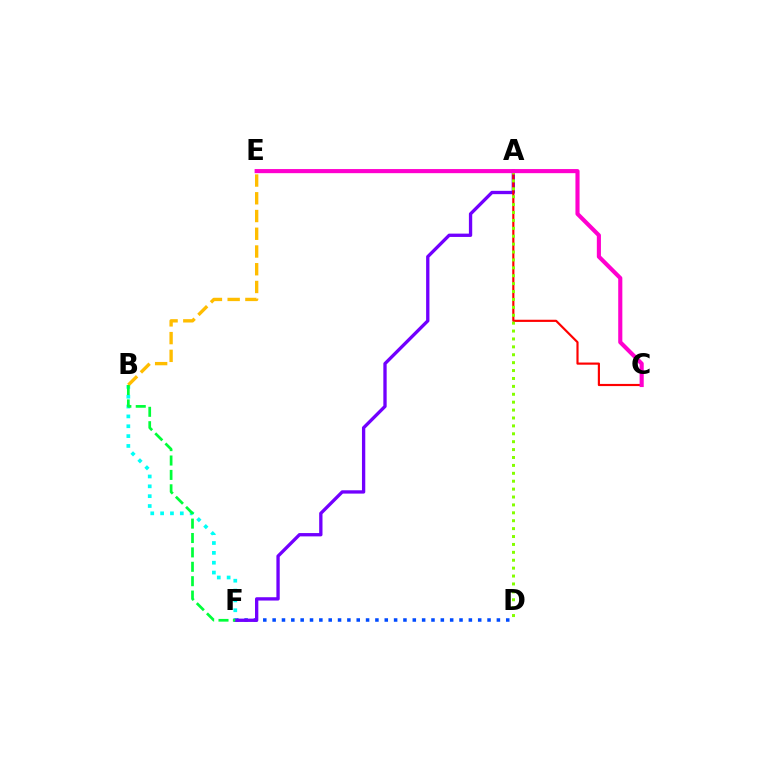{('D', 'F'): [{'color': '#004bff', 'line_style': 'dotted', 'thickness': 2.54}], ('B', 'F'): [{'color': '#00fff6', 'line_style': 'dotted', 'thickness': 2.68}, {'color': '#00ff39', 'line_style': 'dashed', 'thickness': 1.96}], ('B', 'E'): [{'color': '#ffbd00', 'line_style': 'dashed', 'thickness': 2.41}], ('A', 'F'): [{'color': '#7200ff', 'line_style': 'solid', 'thickness': 2.39}], ('A', 'C'): [{'color': '#ff0000', 'line_style': 'solid', 'thickness': 1.56}], ('A', 'D'): [{'color': '#84ff00', 'line_style': 'dotted', 'thickness': 2.15}], ('C', 'E'): [{'color': '#ff00cf', 'line_style': 'solid', 'thickness': 2.96}]}